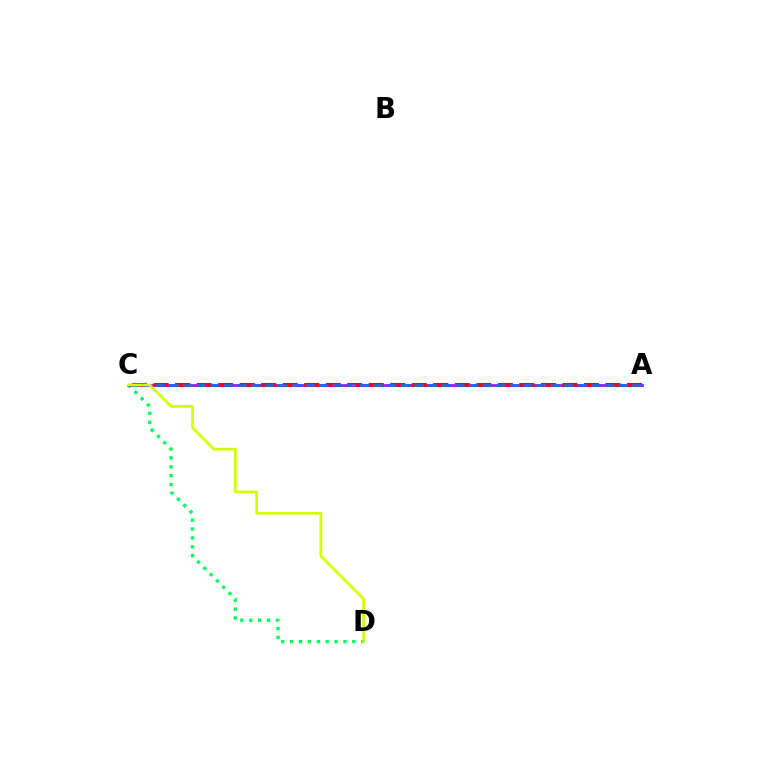{('C', 'D'): [{'color': '#00ff5c', 'line_style': 'dotted', 'thickness': 2.42}, {'color': '#d1ff00', 'line_style': 'solid', 'thickness': 1.94}], ('A', 'C'): [{'color': '#b900ff', 'line_style': 'solid', 'thickness': 1.94}, {'color': '#ff0000', 'line_style': 'dashed', 'thickness': 2.92}, {'color': '#0074ff', 'line_style': 'dashed', 'thickness': 1.85}]}